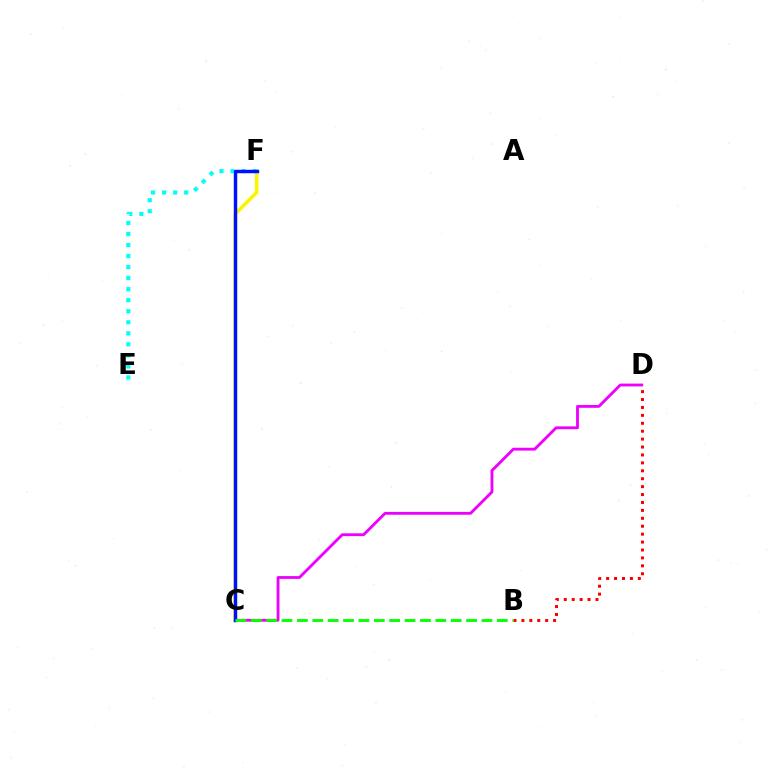{('C', 'F'): [{'color': '#fcf500', 'line_style': 'solid', 'thickness': 2.59}, {'color': '#0010ff', 'line_style': 'solid', 'thickness': 2.46}], ('E', 'F'): [{'color': '#00fff6', 'line_style': 'dotted', 'thickness': 3.0}], ('C', 'D'): [{'color': '#ee00ff', 'line_style': 'solid', 'thickness': 2.05}], ('B', 'D'): [{'color': '#ff0000', 'line_style': 'dotted', 'thickness': 2.15}], ('B', 'C'): [{'color': '#08ff00', 'line_style': 'dashed', 'thickness': 2.09}]}